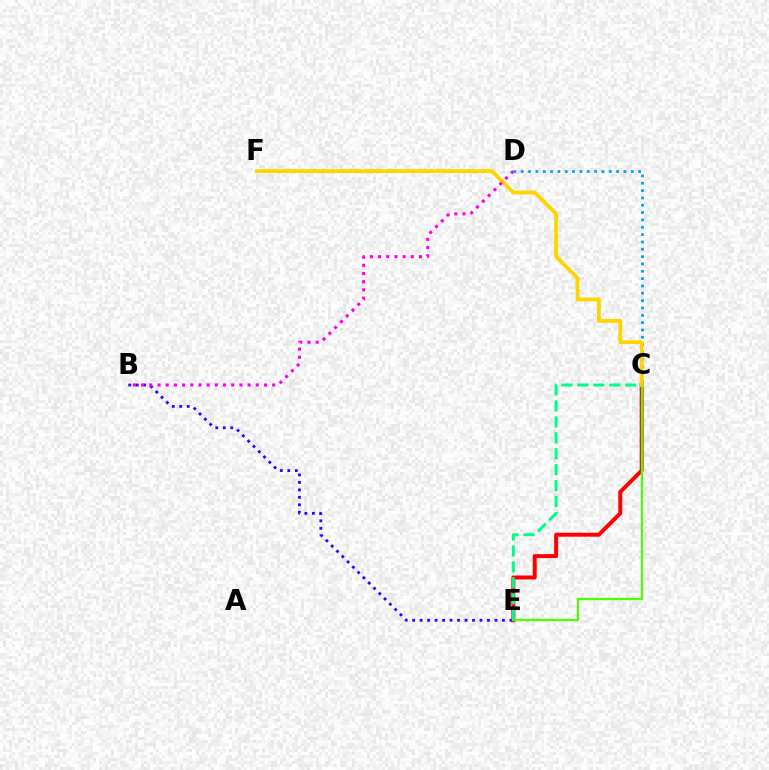{('C', 'D'): [{'color': '#009eff', 'line_style': 'dotted', 'thickness': 1.99}], ('C', 'E'): [{'color': '#ff0000', 'line_style': 'solid', 'thickness': 2.85}, {'color': '#4fff00', 'line_style': 'solid', 'thickness': 1.63}, {'color': '#00ff86', 'line_style': 'dashed', 'thickness': 2.16}], ('B', 'E'): [{'color': '#3700ff', 'line_style': 'dotted', 'thickness': 2.03}], ('C', 'F'): [{'color': '#ffd500', 'line_style': 'solid', 'thickness': 2.76}], ('B', 'D'): [{'color': '#ff00ed', 'line_style': 'dotted', 'thickness': 2.23}]}